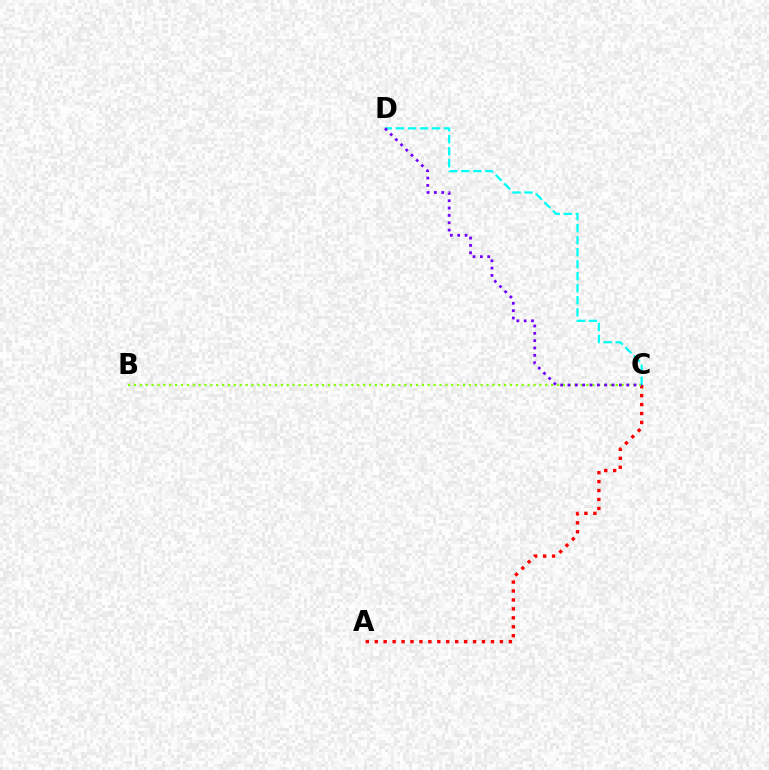{('A', 'C'): [{'color': '#ff0000', 'line_style': 'dotted', 'thickness': 2.43}], ('B', 'C'): [{'color': '#84ff00', 'line_style': 'dotted', 'thickness': 1.6}], ('C', 'D'): [{'color': '#00fff6', 'line_style': 'dashed', 'thickness': 1.63}, {'color': '#7200ff', 'line_style': 'dotted', 'thickness': 1.99}]}